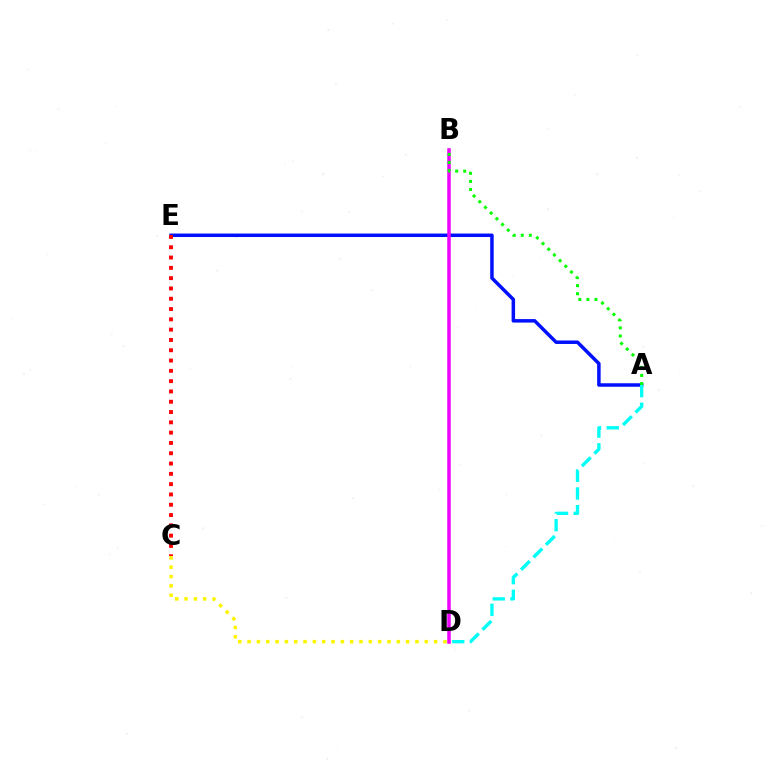{('A', 'E'): [{'color': '#0010ff', 'line_style': 'solid', 'thickness': 2.51}], ('B', 'D'): [{'color': '#ee00ff', 'line_style': 'solid', 'thickness': 2.52}], ('C', 'D'): [{'color': '#fcf500', 'line_style': 'dotted', 'thickness': 2.53}], ('A', 'D'): [{'color': '#00fff6', 'line_style': 'dashed', 'thickness': 2.4}], ('C', 'E'): [{'color': '#ff0000', 'line_style': 'dotted', 'thickness': 2.8}], ('A', 'B'): [{'color': '#08ff00', 'line_style': 'dotted', 'thickness': 2.19}]}